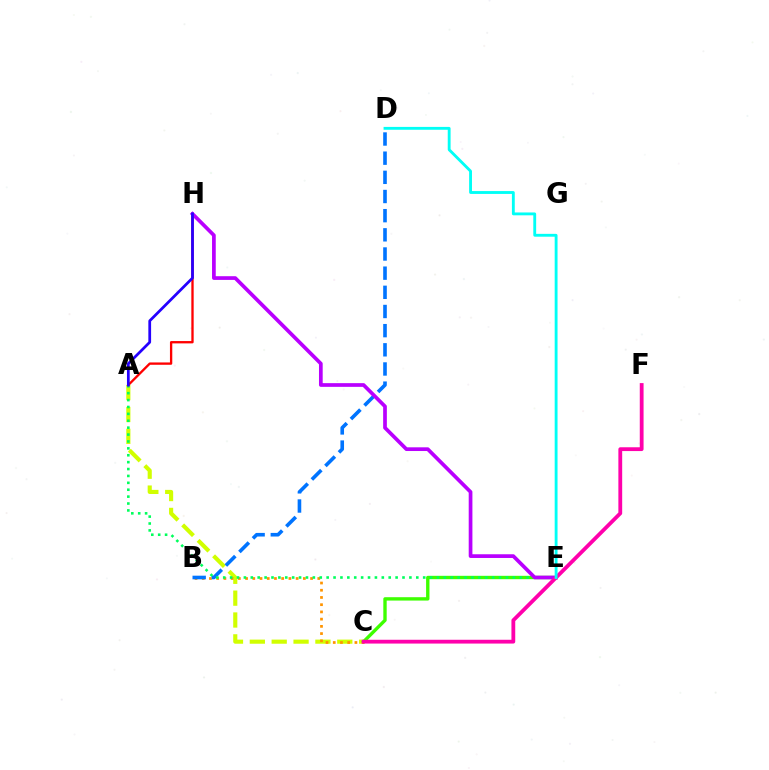{('A', 'C'): [{'color': '#d1ff00', 'line_style': 'dashed', 'thickness': 2.97}], ('C', 'E'): [{'color': '#3dff00', 'line_style': 'solid', 'thickness': 2.43}], ('B', 'C'): [{'color': '#ff9400', 'line_style': 'dotted', 'thickness': 1.96}], ('B', 'D'): [{'color': '#0074ff', 'line_style': 'dashed', 'thickness': 2.6}], ('A', 'E'): [{'color': '#00ff5c', 'line_style': 'dotted', 'thickness': 1.87}], ('A', 'H'): [{'color': '#ff0000', 'line_style': 'solid', 'thickness': 1.68}, {'color': '#2500ff', 'line_style': 'solid', 'thickness': 1.98}], ('E', 'H'): [{'color': '#b900ff', 'line_style': 'solid', 'thickness': 2.67}], ('C', 'F'): [{'color': '#ff00ac', 'line_style': 'solid', 'thickness': 2.74}], ('D', 'E'): [{'color': '#00fff6', 'line_style': 'solid', 'thickness': 2.05}]}